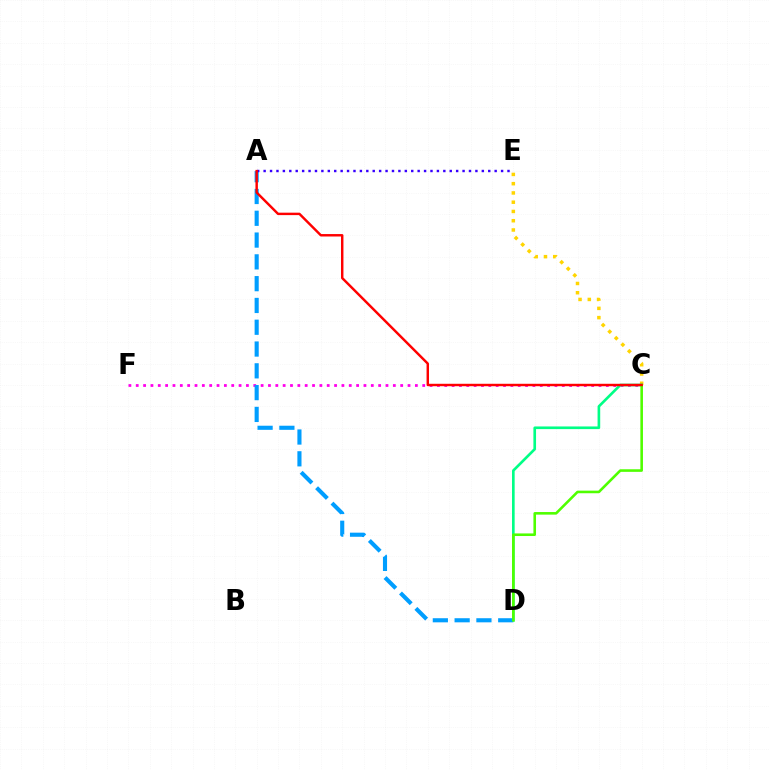{('C', 'F'): [{'color': '#ff00ed', 'line_style': 'dotted', 'thickness': 2.0}], ('C', 'E'): [{'color': '#ffd500', 'line_style': 'dotted', 'thickness': 2.52}], ('C', 'D'): [{'color': '#00ff86', 'line_style': 'solid', 'thickness': 1.91}, {'color': '#4fff00', 'line_style': 'solid', 'thickness': 1.86}], ('A', 'D'): [{'color': '#009eff', 'line_style': 'dashed', 'thickness': 2.96}], ('A', 'E'): [{'color': '#3700ff', 'line_style': 'dotted', 'thickness': 1.74}], ('A', 'C'): [{'color': '#ff0000', 'line_style': 'solid', 'thickness': 1.75}]}